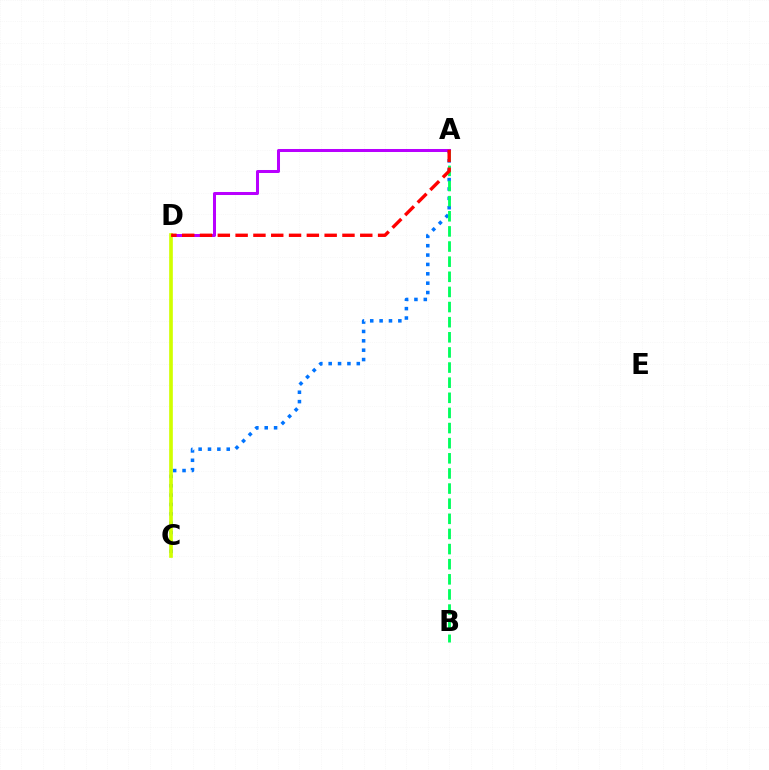{('A', 'C'): [{'color': '#0074ff', 'line_style': 'dotted', 'thickness': 2.55}], ('A', 'D'): [{'color': '#b900ff', 'line_style': 'solid', 'thickness': 2.17}, {'color': '#ff0000', 'line_style': 'dashed', 'thickness': 2.42}], ('C', 'D'): [{'color': '#d1ff00', 'line_style': 'solid', 'thickness': 2.64}], ('A', 'B'): [{'color': '#00ff5c', 'line_style': 'dashed', 'thickness': 2.05}]}